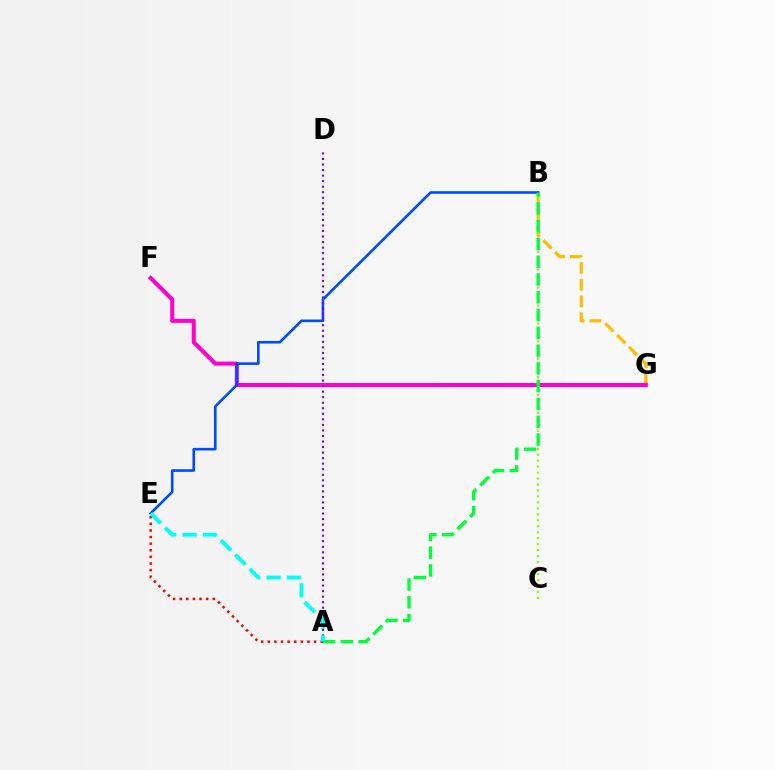{('B', 'G'): [{'color': '#ffbd00', 'line_style': 'dashed', 'thickness': 2.27}], ('F', 'G'): [{'color': '#ff00cf', 'line_style': 'solid', 'thickness': 2.91}], ('B', 'E'): [{'color': '#004bff', 'line_style': 'solid', 'thickness': 1.89}], ('B', 'C'): [{'color': '#84ff00', 'line_style': 'dotted', 'thickness': 1.62}], ('A', 'B'): [{'color': '#00ff39', 'line_style': 'dashed', 'thickness': 2.42}], ('A', 'E'): [{'color': '#ff0000', 'line_style': 'dotted', 'thickness': 1.8}, {'color': '#00fff6', 'line_style': 'dashed', 'thickness': 2.76}], ('A', 'D'): [{'color': '#7200ff', 'line_style': 'dotted', 'thickness': 1.51}]}